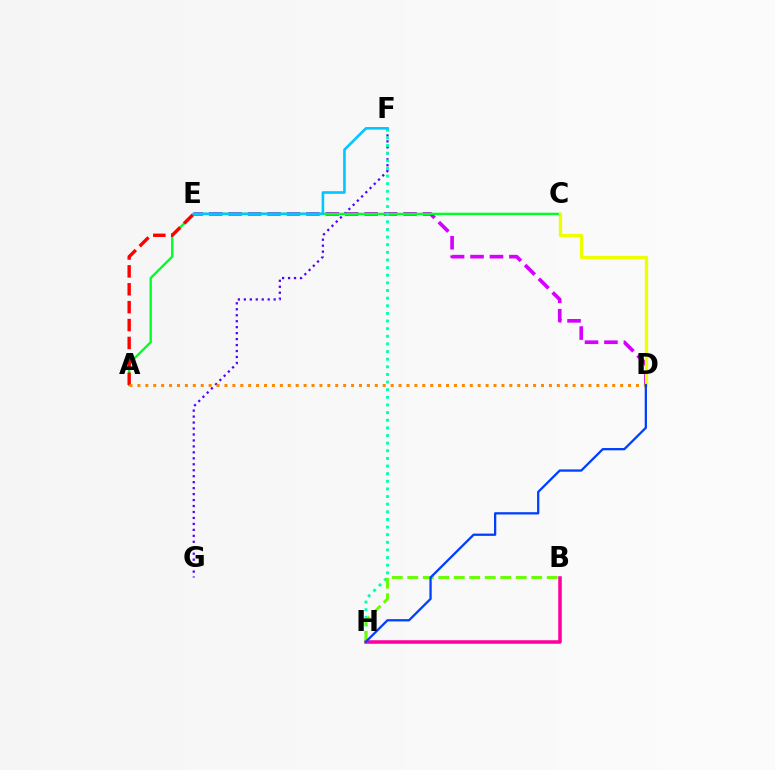{('D', 'E'): [{'color': '#d600ff', 'line_style': 'dashed', 'thickness': 2.64}], ('F', 'G'): [{'color': '#4f00ff', 'line_style': 'dotted', 'thickness': 1.62}], ('A', 'C'): [{'color': '#00ff27', 'line_style': 'solid', 'thickness': 1.7}], ('A', 'E'): [{'color': '#ff0000', 'line_style': 'dashed', 'thickness': 2.43}], ('A', 'D'): [{'color': '#ff8800', 'line_style': 'dotted', 'thickness': 2.15}], ('F', 'H'): [{'color': '#00ffaf', 'line_style': 'dotted', 'thickness': 2.07}], ('E', 'F'): [{'color': '#00c7ff', 'line_style': 'solid', 'thickness': 1.89}], ('B', 'H'): [{'color': '#ff00a0', 'line_style': 'solid', 'thickness': 2.55}, {'color': '#66ff00', 'line_style': 'dashed', 'thickness': 2.11}], ('C', 'D'): [{'color': '#eeff00', 'line_style': 'solid', 'thickness': 2.4}], ('D', 'H'): [{'color': '#003fff', 'line_style': 'solid', 'thickness': 1.64}]}